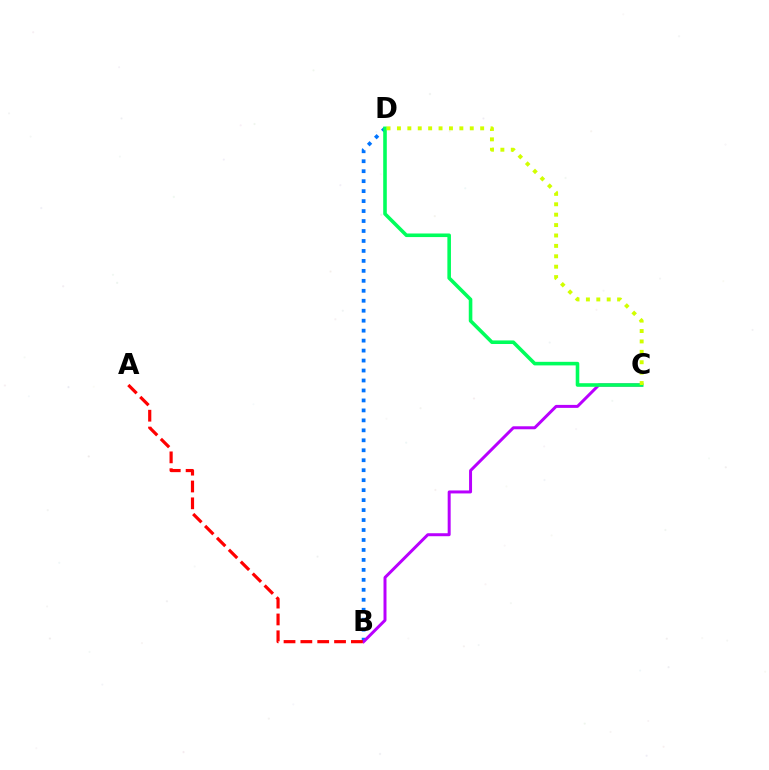{('B', 'D'): [{'color': '#0074ff', 'line_style': 'dotted', 'thickness': 2.71}], ('B', 'C'): [{'color': '#b900ff', 'line_style': 'solid', 'thickness': 2.15}], ('C', 'D'): [{'color': '#00ff5c', 'line_style': 'solid', 'thickness': 2.58}, {'color': '#d1ff00', 'line_style': 'dotted', 'thickness': 2.83}], ('A', 'B'): [{'color': '#ff0000', 'line_style': 'dashed', 'thickness': 2.29}]}